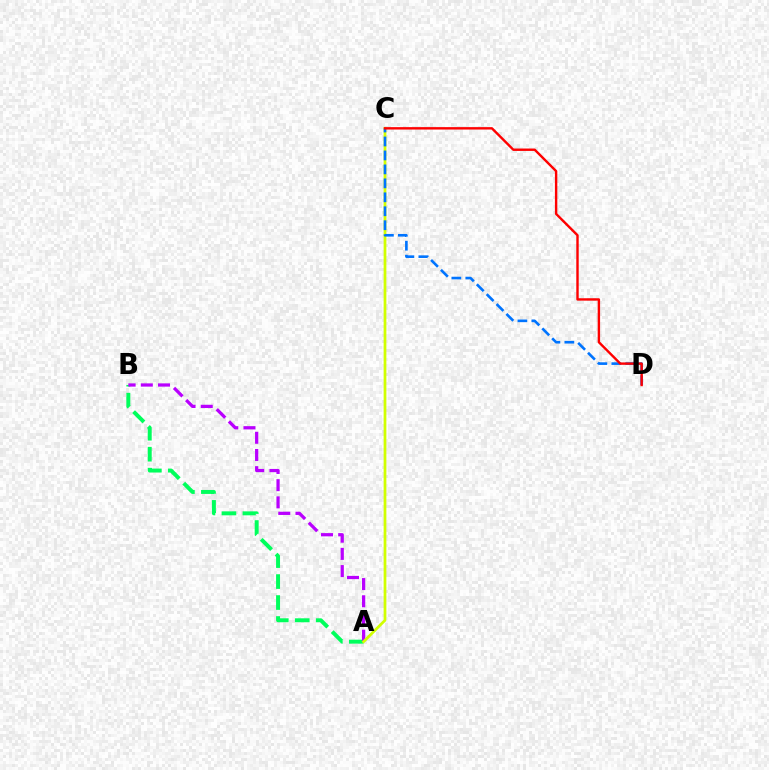{('A', 'B'): [{'color': '#00ff5c', 'line_style': 'dashed', 'thickness': 2.85}, {'color': '#b900ff', 'line_style': 'dashed', 'thickness': 2.34}], ('A', 'C'): [{'color': '#d1ff00', 'line_style': 'solid', 'thickness': 1.97}], ('C', 'D'): [{'color': '#0074ff', 'line_style': 'dashed', 'thickness': 1.9}, {'color': '#ff0000', 'line_style': 'solid', 'thickness': 1.73}]}